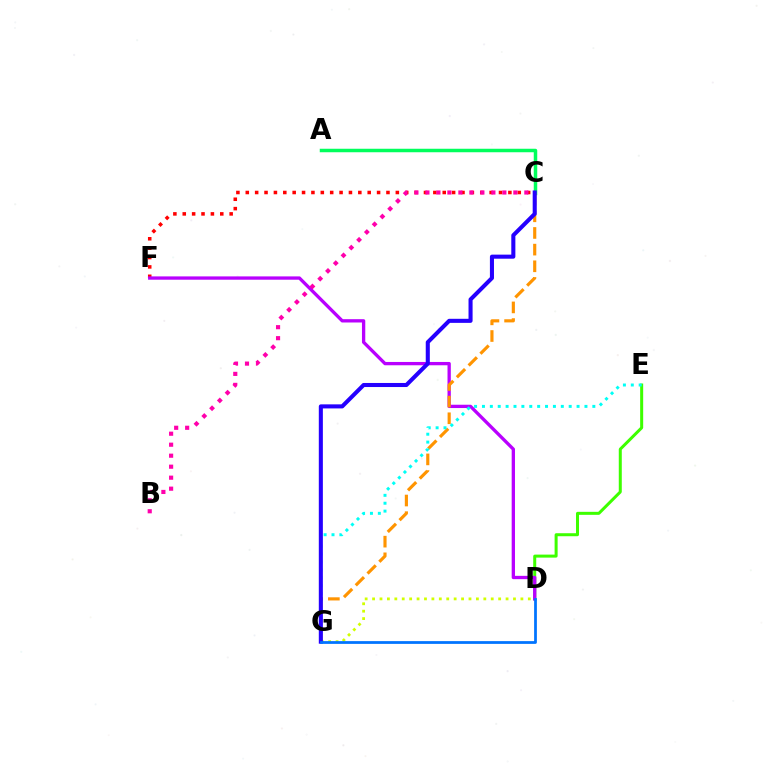{('A', 'C'): [{'color': '#00ff5c', 'line_style': 'solid', 'thickness': 2.52}], ('C', 'F'): [{'color': '#ff0000', 'line_style': 'dotted', 'thickness': 2.55}], ('D', 'E'): [{'color': '#3dff00', 'line_style': 'solid', 'thickness': 2.17}], ('D', 'G'): [{'color': '#d1ff00', 'line_style': 'dotted', 'thickness': 2.02}, {'color': '#0074ff', 'line_style': 'solid', 'thickness': 1.99}], ('D', 'F'): [{'color': '#b900ff', 'line_style': 'solid', 'thickness': 2.38}], ('C', 'G'): [{'color': '#ff9400', 'line_style': 'dashed', 'thickness': 2.26}, {'color': '#2500ff', 'line_style': 'solid', 'thickness': 2.93}], ('E', 'G'): [{'color': '#00fff6', 'line_style': 'dotted', 'thickness': 2.14}], ('B', 'C'): [{'color': '#ff00ac', 'line_style': 'dotted', 'thickness': 2.99}]}